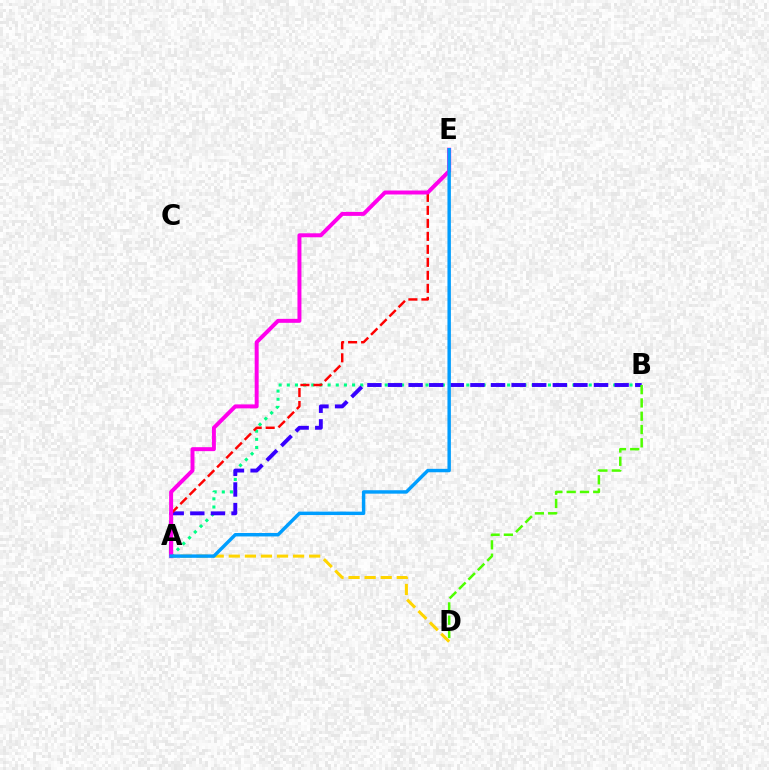{('A', 'D'): [{'color': '#ffd500', 'line_style': 'dashed', 'thickness': 2.18}], ('A', 'B'): [{'color': '#00ff86', 'line_style': 'dotted', 'thickness': 2.22}, {'color': '#3700ff', 'line_style': 'dashed', 'thickness': 2.8}], ('A', 'E'): [{'color': '#ff0000', 'line_style': 'dashed', 'thickness': 1.77}, {'color': '#ff00ed', 'line_style': 'solid', 'thickness': 2.85}, {'color': '#009eff', 'line_style': 'solid', 'thickness': 2.47}], ('B', 'D'): [{'color': '#4fff00', 'line_style': 'dashed', 'thickness': 1.81}]}